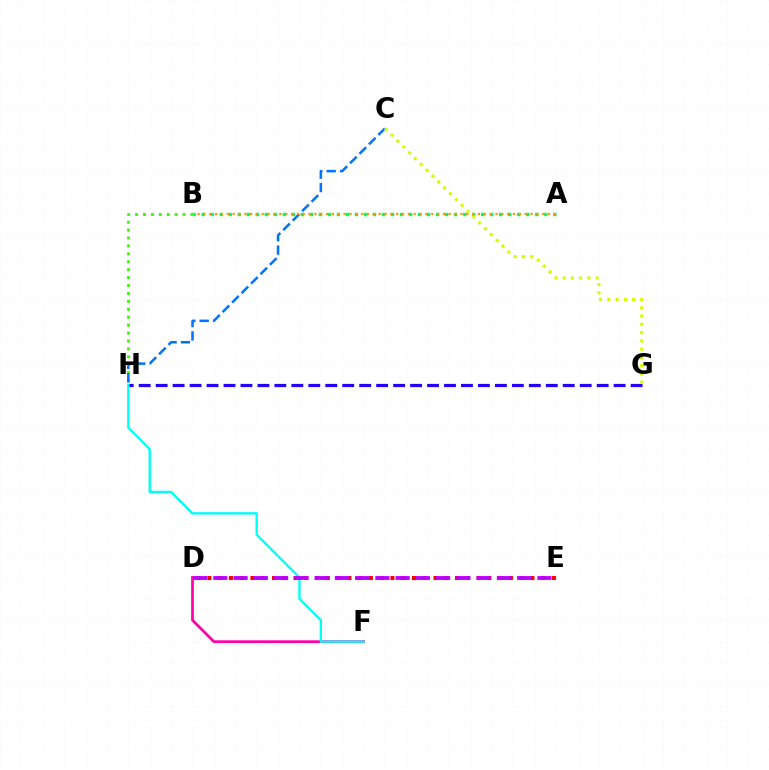{('B', 'H'): [{'color': '#3dff00', 'line_style': 'dotted', 'thickness': 2.15}], ('C', 'H'): [{'color': '#0074ff', 'line_style': 'dashed', 'thickness': 1.82}], ('D', 'E'): [{'color': '#ff0000', 'line_style': 'dotted', 'thickness': 2.93}, {'color': '#b900ff', 'line_style': 'dashed', 'thickness': 2.75}], ('G', 'H'): [{'color': '#2500ff', 'line_style': 'dashed', 'thickness': 2.3}], ('D', 'F'): [{'color': '#ff00ac', 'line_style': 'solid', 'thickness': 1.96}], ('F', 'H'): [{'color': '#00fff6', 'line_style': 'solid', 'thickness': 1.71}], ('A', 'B'): [{'color': '#00ff5c', 'line_style': 'dotted', 'thickness': 2.45}, {'color': '#ff9400', 'line_style': 'dotted', 'thickness': 1.59}], ('C', 'G'): [{'color': '#d1ff00', 'line_style': 'dotted', 'thickness': 2.24}]}